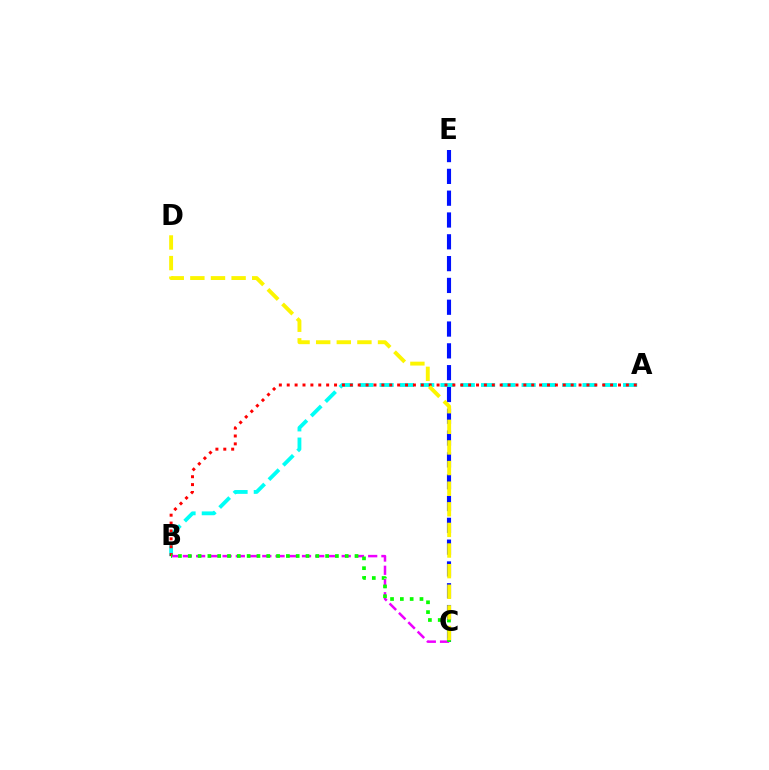{('C', 'E'): [{'color': '#0010ff', 'line_style': 'dashed', 'thickness': 2.96}], ('B', 'C'): [{'color': '#ee00ff', 'line_style': 'dashed', 'thickness': 1.8}, {'color': '#08ff00', 'line_style': 'dotted', 'thickness': 2.67}], ('A', 'B'): [{'color': '#00fff6', 'line_style': 'dashed', 'thickness': 2.76}, {'color': '#ff0000', 'line_style': 'dotted', 'thickness': 2.14}], ('C', 'D'): [{'color': '#fcf500', 'line_style': 'dashed', 'thickness': 2.8}]}